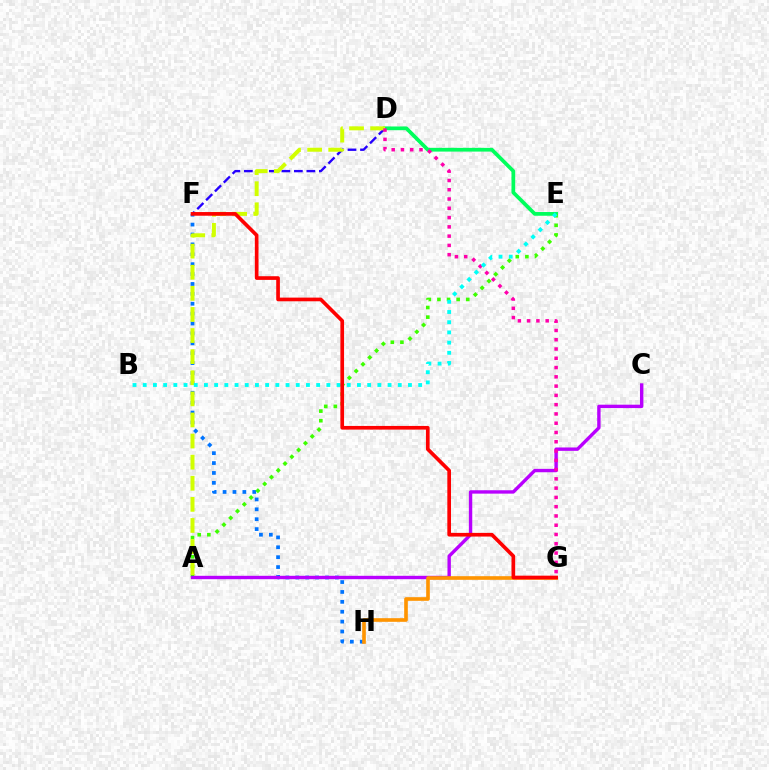{('D', 'F'): [{'color': '#2500ff', 'line_style': 'dashed', 'thickness': 1.7}], ('D', 'E'): [{'color': '#00ff5c', 'line_style': 'solid', 'thickness': 2.69}], ('F', 'H'): [{'color': '#0074ff', 'line_style': 'dotted', 'thickness': 2.69}], ('A', 'E'): [{'color': '#3dff00', 'line_style': 'dotted', 'thickness': 2.61}], ('A', 'C'): [{'color': '#b900ff', 'line_style': 'solid', 'thickness': 2.44}], ('A', 'D'): [{'color': '#d1ff00', 'line_style': 'dashed', 'thickness': 2.87}], ('D', 'G'): [{'color': '#ff00ac', 'line_style': 'dotted', 'thickness': 2.52}], ('B', 'E'): [{'color': '#00fff6', 'line_style': 'dotted', 'thickness': 2.77}], ('G', 'H'): [{'color': '#ff9400', 'line_style': 'solid', 'thickness': 2.62}], ('F', 'G'): [{'color': '#ff0000', 'line_style': 'solid', 'thickness': 2.64}]}